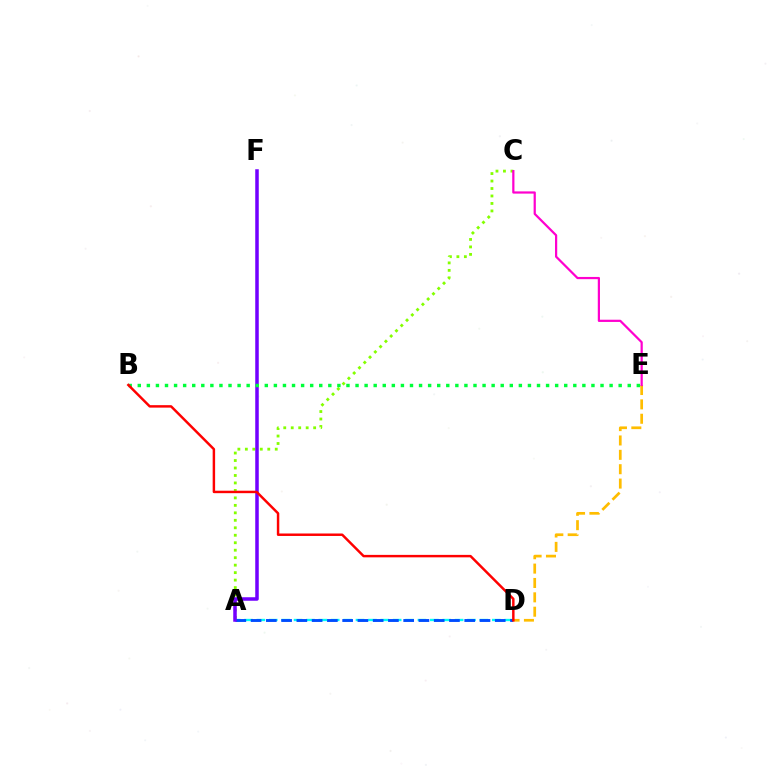{('A', 'D'): [{'color': '#00fff6', 'line_style': 'dashed', 'thickness': 1.68}, {'color': '#004bff', 'line_style': 'dashed', 'thickness': 2.07}], ('A', 'C'): [{'color': '#84ff00', 'line_style': 'dotted', 'thickness': 2.03}], ('A', 'F'): [{'color': '#7200ff', 'line_style': 'solid', 'thickness': 2.53}], ('D', 'E'): [{'color': '#ffbd00', 'line_style': 'dashed', 'thickness': 1.95}], ('B', 'E'): [{'color': '#00ff39', 'line_style': 'dotted', 'thickness': 2.47}], ('C', 'E'): [{'color': '#ff00cf', 'line_style': 'solid', 'thickness': 1.6}], ('B', 'D'): [{'color': '#ff0000', 'line_style': 'solid', 'thickness': 1.77}]}